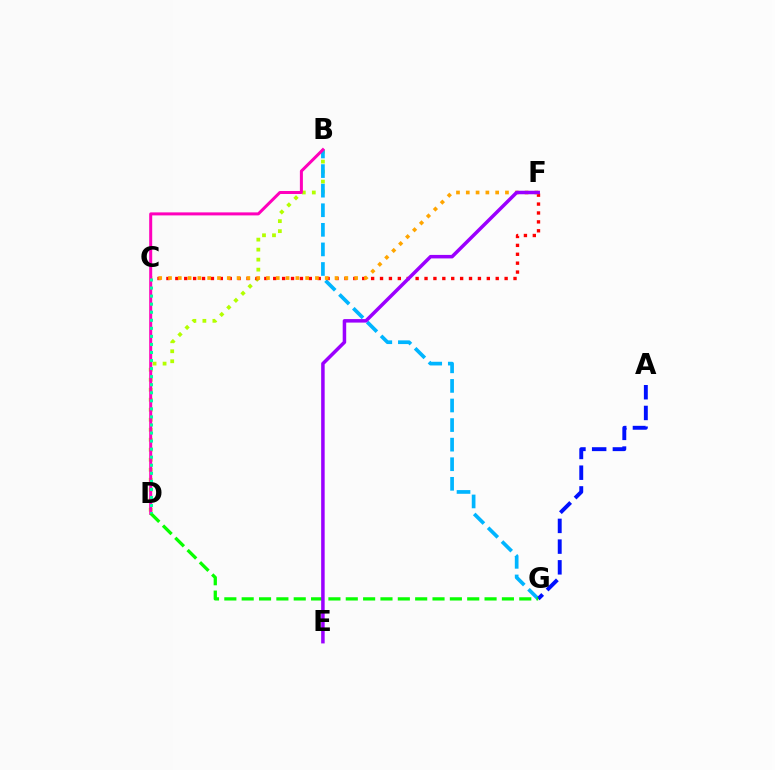{('B', 'D'): [{'color': '#b3ff00', 'line_style': 'dotted', 'thickness': 2.72}, {'color': '#ff00bd', 'line_style': 'solid', 'thickness': 2.17}], ('B', 'G'): [{'color': '#00b5ff', 'line_style': 'dashed', 'thickness': 2.66}], ('C', 'F'): [{'color': '#ff0000', 'line_style': 'dotted', 'thickness': 2.42}, {'color': '#ffa500', 'line_style': 'dotted', 'thickness': 2.66}], ('A', 'G'): [{'color': '#0010ff', 'line_style': 'dashed', 'thickness': 2.81}], ('D', 'G'): [{'color': '#08ff00', 'line_style': 'dashed', 'thickness': 2.36}], ('E', 'F'): [{'color': '#9b00ff', 'line_style': 'solid', 'thickness': 2.52}], ('C', 'D'): [{'color': '#00ff9d', 'line_style': 'dotted', 'thickness': 2.19}]}